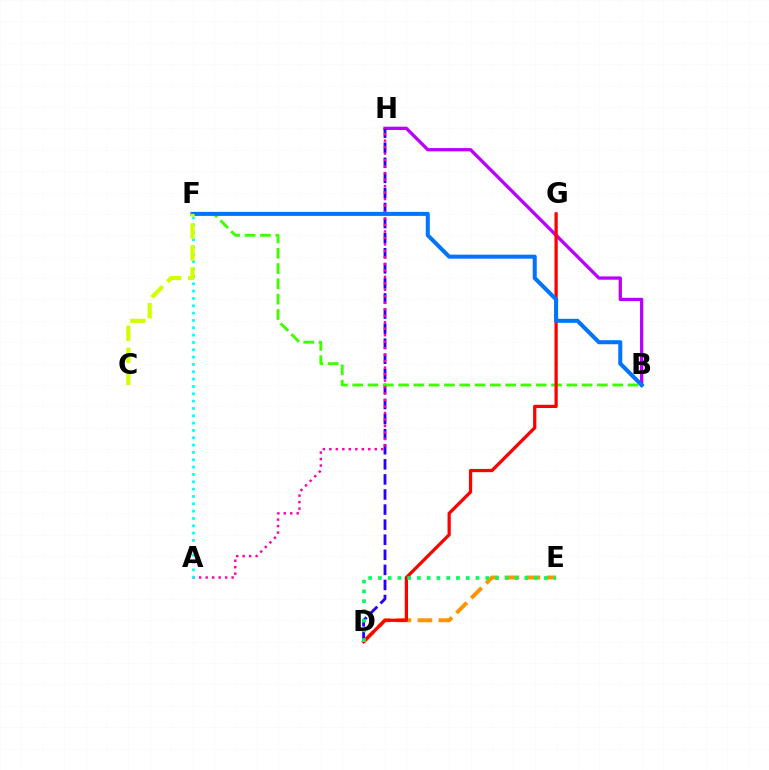{('B', 'H'): [{'color': '#b900ff', 'line_style': 'solid', 'thickness': 2.37}], ('D', 'H'): [{'color': '#2500ff', 'line_style': 'dashed', 'thickness': 2.05}], ('B', 'F'): [{'color': '#3dff00', 'line_style': 'dashed', 'thickness': 2.08}, {'color': '#0074ff', 'line_style': 'solid', 'thickness': 2.9}], ('A', 'H'): [{'color': '#ff00ac', 'line_style': 'dotted', 'thickness': 1.76}], ('D', 'E'): [{'color': '#ff9400', 'line_style': 'dashed', 'thickness': 2.85}, {'color': '#00ff5c', 'line_style': 'dotted', 'thickness': 2.65}], ('D', 'G'): [{'color': '#ff0000', 'line_style': 'solid', 'thickness': 2.34}], ('A', 'F'): [{'color': '#00fff6', 'line_style': 'dotted', 'thickness': 1.99}], ('C', 'F'): [{'color': '#d1ff00', 'line_style': 'dashed', 'thickness': 2.99}]}